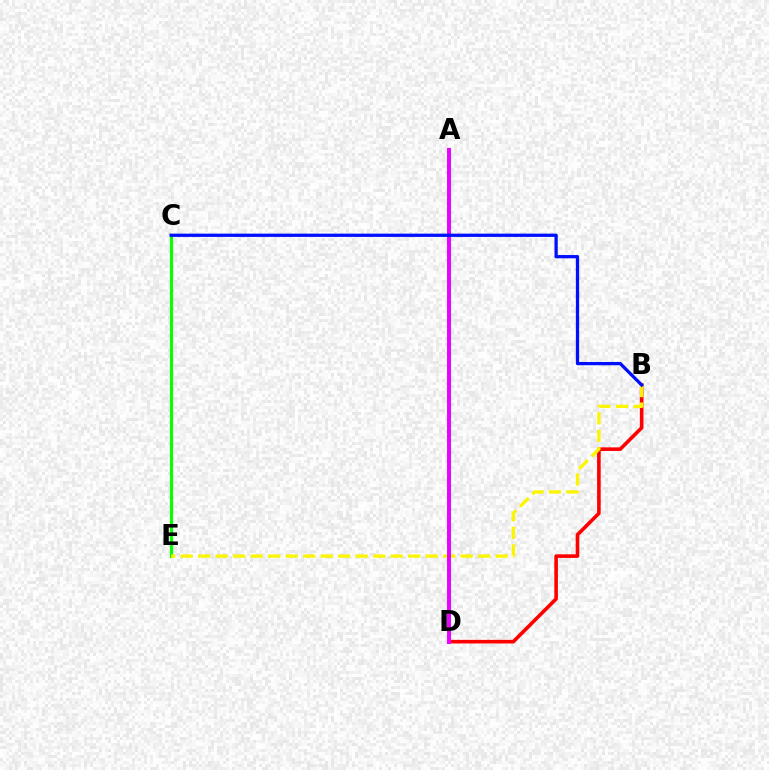{('C', 'E'): [{'color': '#08ff00', 'line_style': 'solid', 'thickness': 2.27}], ('B', 'D'): [{'color': '#ff0000', 'line_style': 'solid', 'thickness': 2.59}], ('B', 'E'): [{'color': '#fcf500', 'line_style': 'dashed', 'thickness': 2.38}], ('A', 'D'): [{'color': '#00fff6', 'line_style': 'solid', 'thickness': 2.32}, {'color': '#ee00ff', 'line_style': 'solid', 'thickness': 2.84}], ('B', 'C'): [{'color': '#0010ff', 'line_style': 'solid', 'thickness': 2.35}]}